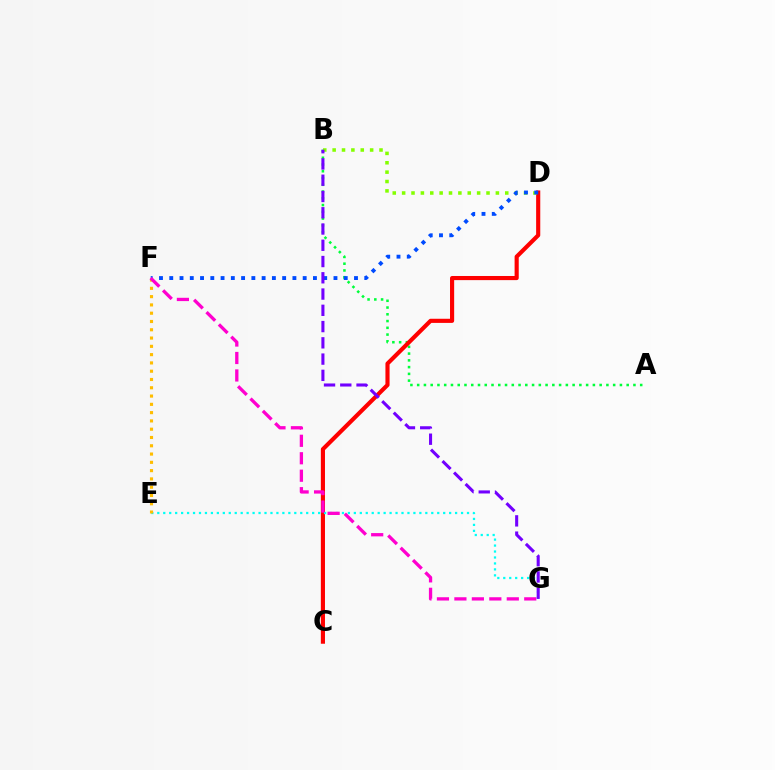{('A', 'B'): [{'color': '#00ff39', 'line_style': 'dotted', 'thickness': 1.84}], ('C', 'D'): [{'color': '#ff0000', 'line_style': 'solid', 'thickness': 2.98}], ('B', 'D'): [{'color': '#84ff00', 'line_style': 'dotted', 'thickness': 2.55}], ('D', 'F'): [{'color': '#004bff', 'line_style': 'dotted', 'thickness': 2.79}], ('E', 'G'): [{'color': '#00fff6', 'line_style': 'dotted', 'thickness': 1.62}], ('E', 'F'): [{'color': '#ffbd00', 'line_style': 'dotted', 'thickness': 2.25}], ('F', 'G'): [{'color': '#ff00cf', 'line_style': 'dashed', 'thickness': 2.37}], ('B', 'G'): [{'color': '#7200ff', 'line_style': 'dashed', 'thickness': 2.21}]}